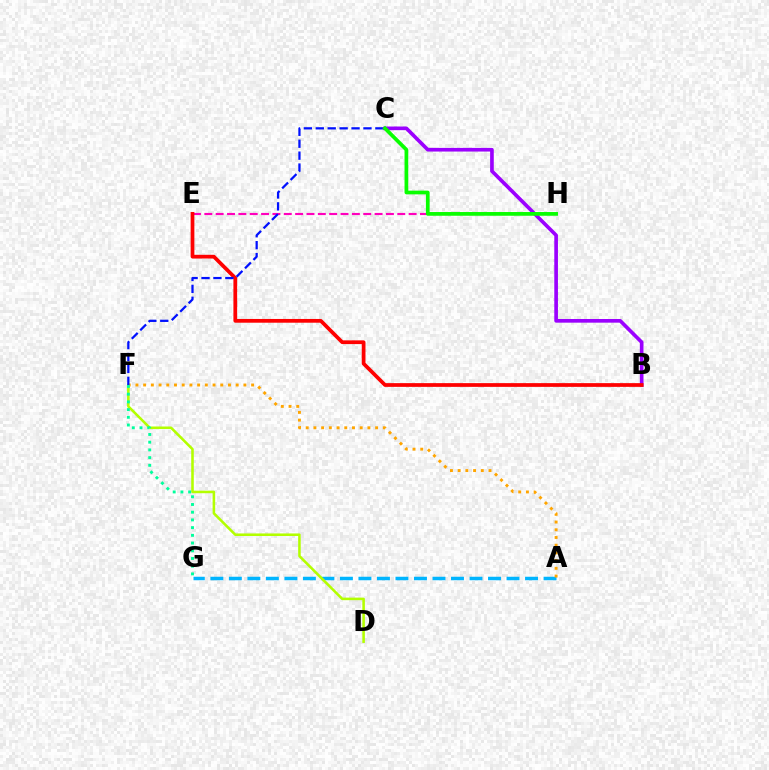{('E', 'H'): [{'color': '#ff00bd', 'line_style': 'dashed', 'thickness': 1.54}], ('A', 'G'): [{'color': '#00b5ff', 'line_style': 'dashed', 'thickness': 2.51}], ('A', 'F'): [{'color': '#ffa500', 'line_style': 'dotted', 'thickness': 2.1}], ('B', 'C'): [{'color': '#9b00ff', 'line_style': 'solid', 'thickness': 2.64}], ('D', 'F'): [{'color': '#b3ff00', 'line_style': 'solid', 'thickness': 1.84}], ('B', 'E'): [{'color': '#ff0000', 'line_style': 'solid', 'thickness': 2.69}], ('F', 'G'): [{'color': '#00ff9d', 'line_style': 'dotted', 'thickness': 2.1}], ('C', 'F'): [{'color': '#0010ff', 'line_style': 'dashed', 'thickness': 1.62}], ('C', 'H'): [{'color': '#08ff00', 'line_style': 'solid', 'thickness': 2.68}]}